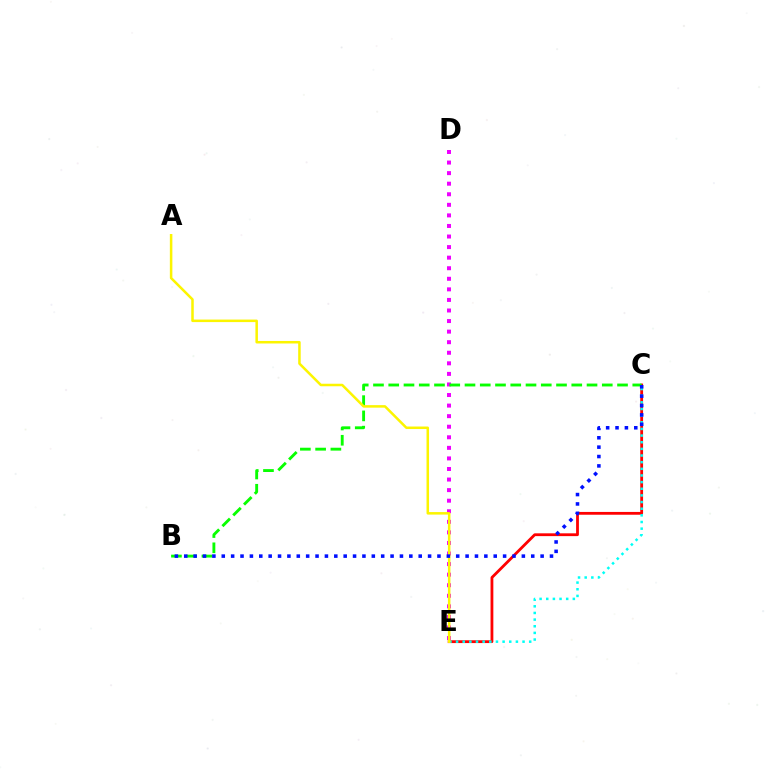{('D', 'E'): [{'color': '#ee00ff', 'line_style': 'dotted', 'thickness': 2.87}], ('C', 'E'): [{'color': '#ff0000', 'line_style': 'solid', 'thickness': 2.02}, {'color': '#00fff6', 'line_style': 'dotted', 'thickness': 1.81}], ('B', 'C'): [{'color': '#08ff00', 'line_style': 'dashed', 'thickness': 2.07}, {'color': '#0010ff', 'line_style': 'dotted', 'thickness': 2.55}], ('A', 'E'): [{'color': '#fcf500', 'line_style': 'solid', 'thickness': 1.81}]}